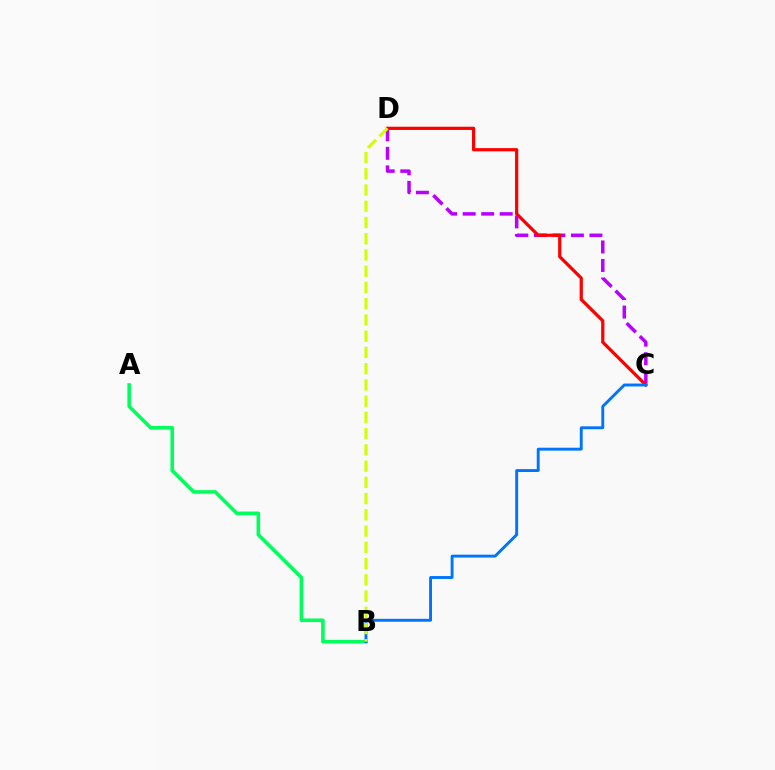{('C', 'D'): [{'color': '#b900ff', 'line_style': 'dashed', 'thickness': 2.52}, {'color': '#ff0000', 'line_style': 'solid', 'thickness': 2.32}], ('A', 'B'): [{'color': '#00ff5c', 'line_style': 'solid', 'thickness': 2.58}], ('B', 'C'): [{'color': '#0074ff', 'line_style': 'solid', 'thickness': 2.08}], ('B', 'D'): [{'color': '#d1ff00', 'line_style': 'dashed', 'thickness': 2.21}]}